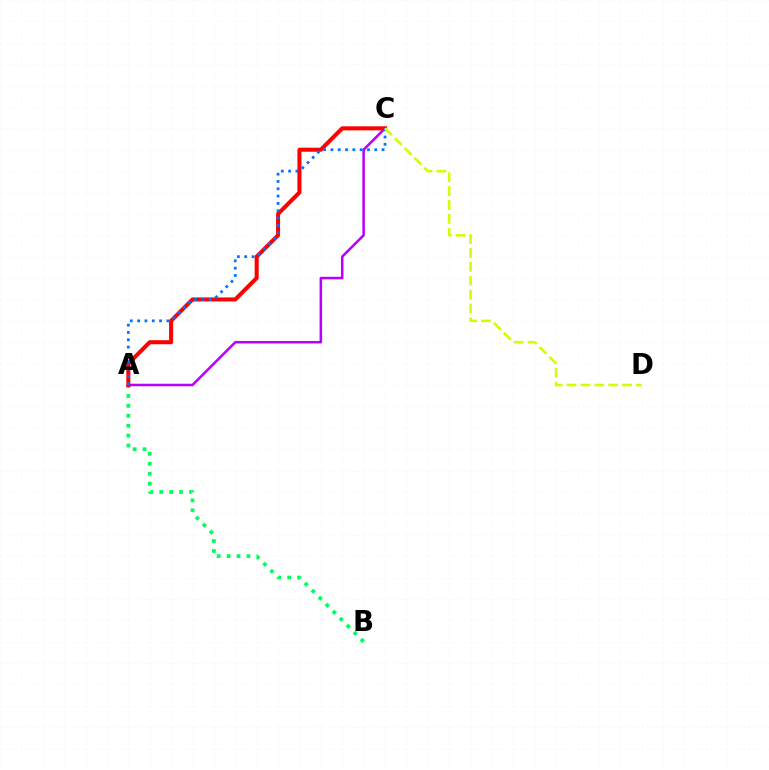{('A', 'B'): [{'color': '#00ff5c', 'line_style': 'dotted', 'thickness': 2.69}], ('A', 'C'): [{'color': '#b900ff', 'line_style': 'solid', 'thickness': 1.83}, {'color': '#ff0000', 'line_style': 'solid', 'thickness': 2.92}, {'color': '#0074ff', 'line_style': 'dotted', 'thickness': 1.99}], ('C', 'D'): [{'color': '#d1ff00', 'line_style': 'dashed', 'thickness': 1.88}]}